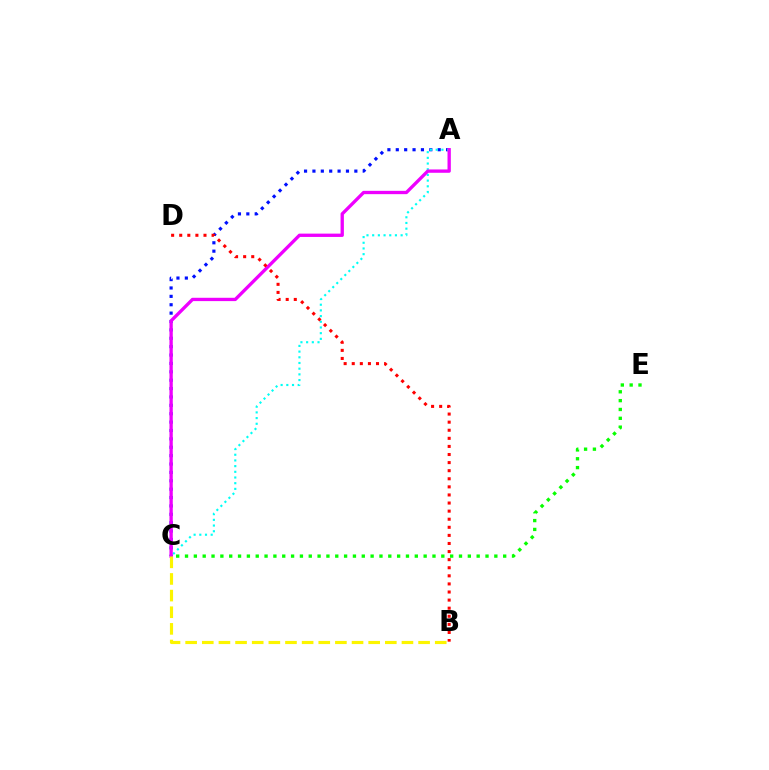{('A', 'C'): [{'color': '#0010ff', 'line_style': 'dotted', 'thickness': 2.28}, {'color': '#00fff6', 'line_style': 'dotted', 'thickness': 1.55}, {'color': '#ee00ff', 'line_style': 'solid', 'thickness': 2.39}], ('C', 'E'): [{'color': '#08ff00', 'line_style': 'dotted', 'thickness': 2.4}], ('B', 'D'): [{'color': '#ff0000', 'line_style': 'dotted', 'thickness': 2.2}], ('B', 'C'): [{'color': '#fcf500', 'line_style': 'dashed', 'thickness': 2.26}]}